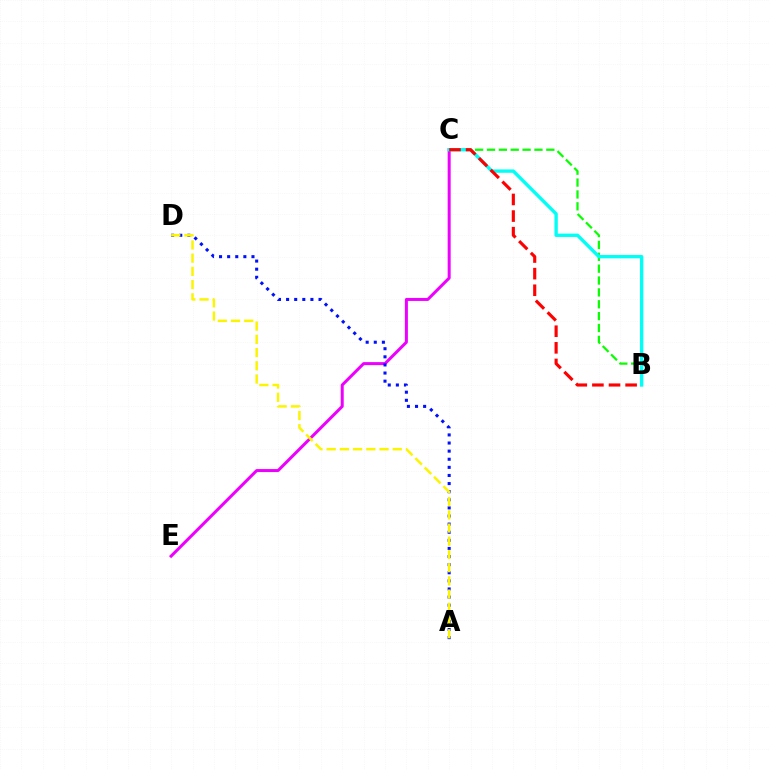{('B', 'C'): [{'color': '#08ff00', 'line_style': 'dashed', 'thickness': 1.61}, {'color': '#00fff6', 'line_style': 'solid', 'thickness': 2.42}, {'color': '#ff0000', 'line_style': 'dashed', 'thickness': 2.26}], ('C', 'E'): [{'color': '#ee00ff', 'line_style': 'solid', 'thickness': 2.16}], ('A', 'D'): [{'color': '#0010ff', 'line_style': 'dotted', 'thickness': 2.2}, {'color': '#fcf500', 'line_style': 'dashed', 'thickness': 1.8}]}